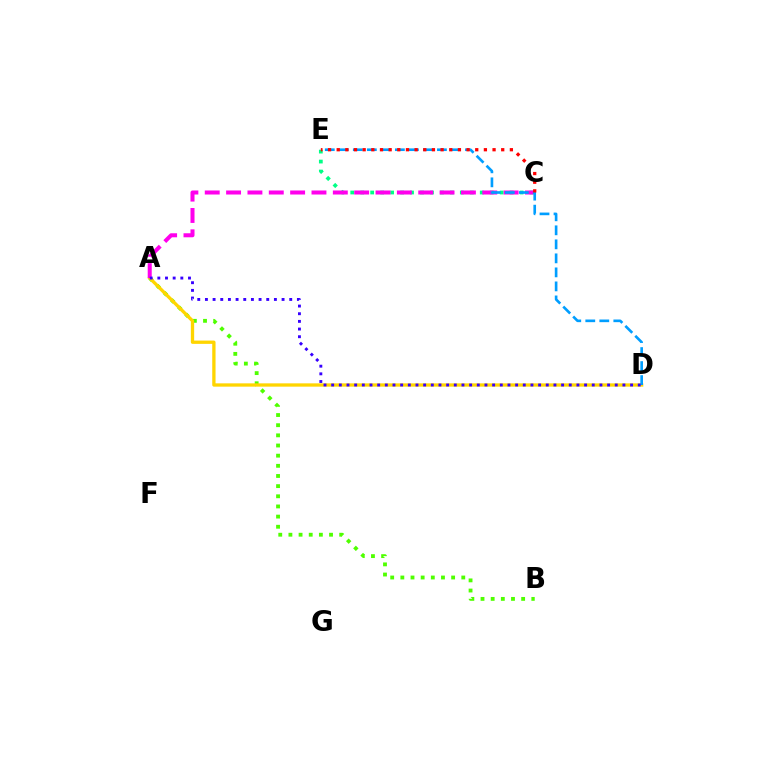{('C', 'E'): [{'color': '#00ff86', 'line_style': 'dotted', 'thickness': 2.71}, {'color': '#ff0000', 'line_style': 'dotted', 'thickness': 2.35}], ('A', 'B'): [{'color': '#4fff00', 'line_style': 'dotted', 'thickness': 2.76}], ('A', 'D'): [{'color': '#ffd500', 'line_style': 'solid', 'thickness': 2.38}, {'color': '#3700ff', 'line_style': 'dotted', 'thickness': 2.08}], ('A', 'C'): [{'color': '#ff00ed', 'line_style': 'dashed', 'thickness': 2.9}], ('D', 'E'): [{'color': '#009eff', 'line_style': 'dashed', 'thickness': 1.9}]}